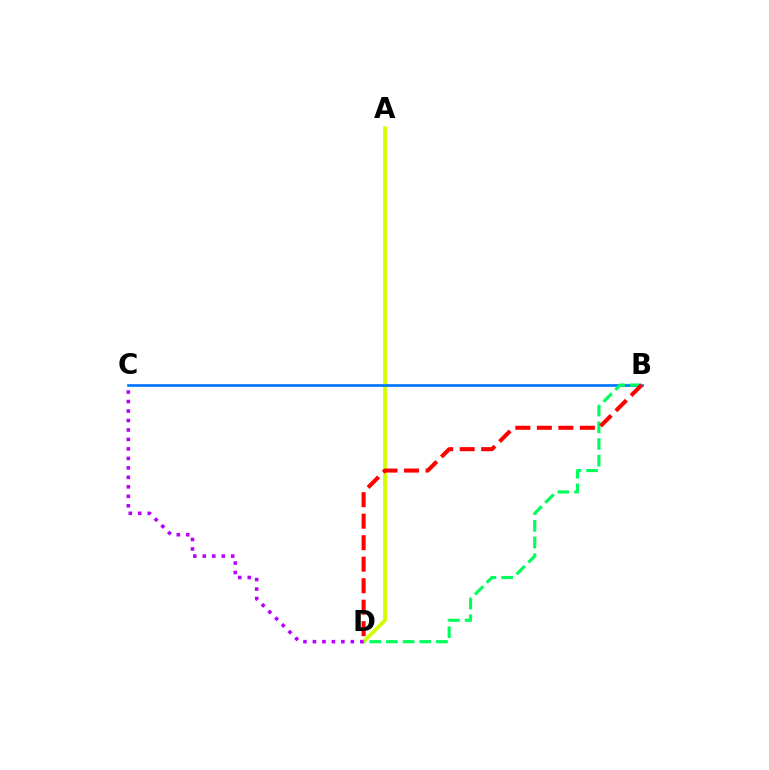{('A', 'D'): [{'color': '#d1ff00', 'line_style': 'solid', 'thickness': 2.73}], ('B', 'C'): [{'color': '#0074ff', 'line_style': 'solid', 'thickness': 1.92}], ('B', 'D'): [{'color': '#00ff5c', 'line_style': 'dashed', 'thickness': 2.27}, {'color': '#ff0000', 'line_style': 'dashed', 'thickness': 2.92}], ('C', 'D'): [{'color': '#b900ff', 'line_style': 'dotted', 'thickness': 2.58}]}